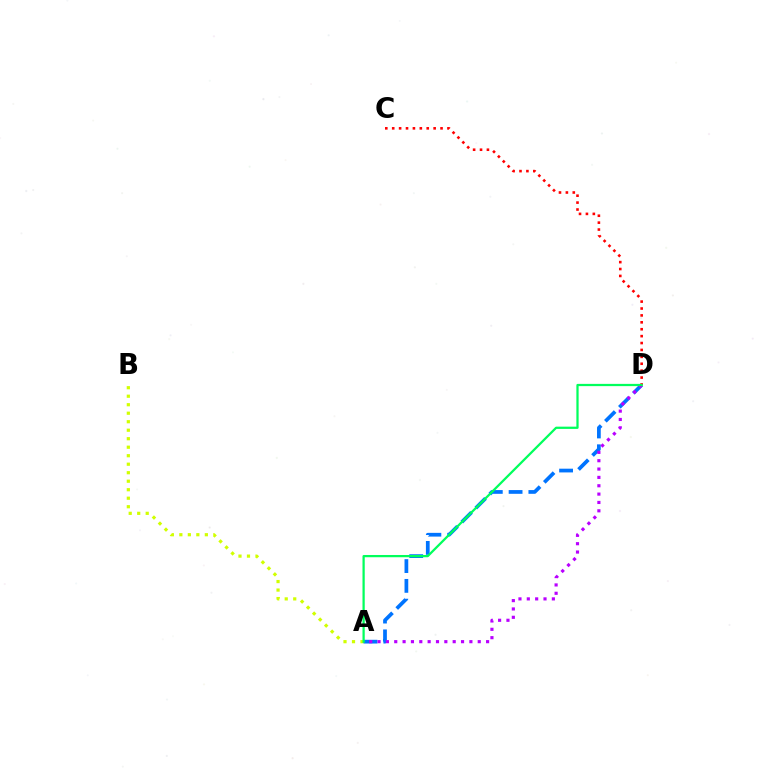{('C', 'D'): [{'color': '#ff0000', 'line_style': 'dotted', 'thickness': 1.88}], ('A', 'B'): [{'color': '#d1ff00', 'line_style': 'dotted', 'thickness': 2.31}], ('A', 'D'): [{'color': '#0074ff', 'line_style': 'dashed', 'thickness': 2.69}, {'color': '#b900ff', 'line_style': 'dotted', 'thickness': 2.27}, {'color': '#00ff5c', 'line_style': 'solid', 'thickness': 1.62}]}